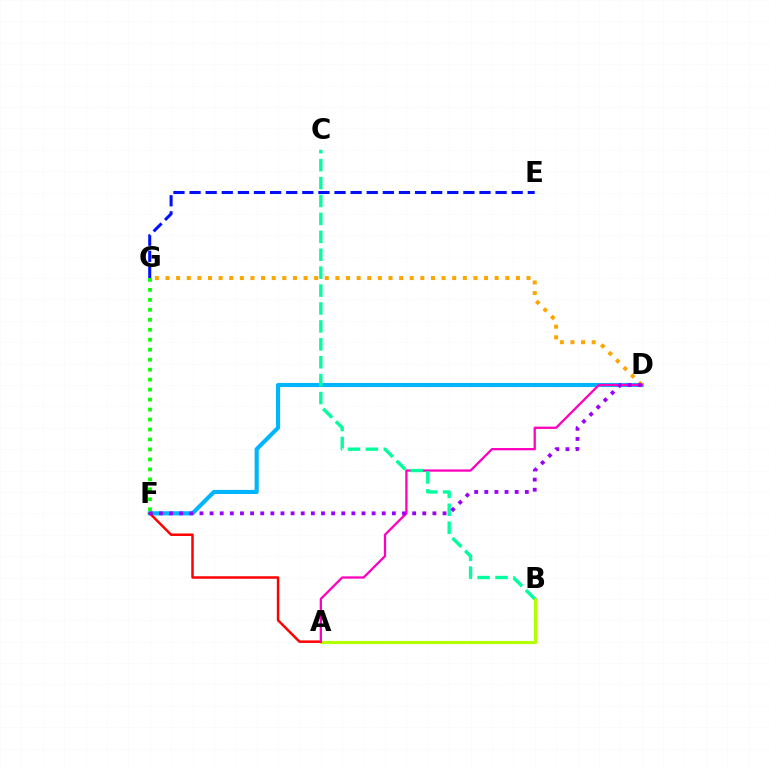{('E', 'G'): [{'color': '#0010ff', 'line_style': 'dashed', 'thickness': 2.19}], ('A', 'B'): [{'color': '#b3ff00', 'line_style': 'solid', 'thickness': 2.26}], ('D', 'F'): [{'color': '#00b5ff', 'line_style': 'solid', 'thickness': 2.95}, {'color': '#9b00ff', 'line_style': 'dotted', 'thickness': 2.75}], ('D', 'G'): [{'color': '#ffa500', 'line_style': 'dotted', 'thickness': 2.88}], ('A', 'F'): [{'color': '#ff0000', 'line_style': 'solid', 'thickness': 1.79}], ('F', 'G'): [{'color': '#08ff00', 'line_style': 'dotted', 'thickness': 2.71}], ('A', 'D'): [{'color': '#ff00bd', 'line_style': 'solid', 'thickness': 1.64}], ('B', 'C'): [{'color': '#00ff9d', 'line_style': 'dashed', 'thickness': 2.43}]}